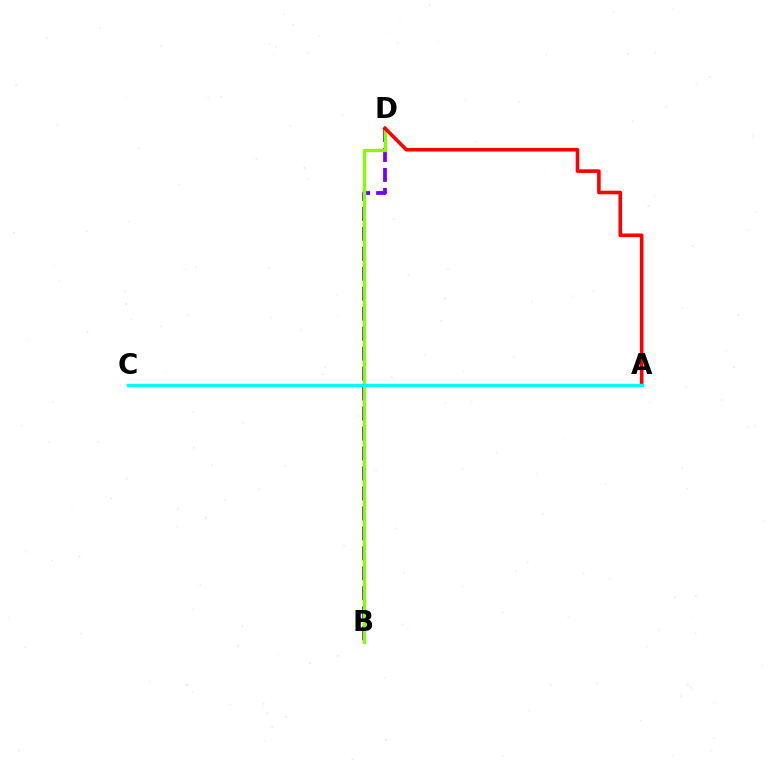{('B', 'D'): [{'color': '#7200ff', 'line_style': 'dashed', 'thickness': 2.71}, {'color': '#84ff00', 'line_style': 'solid', 'thickness': 2.37}], ('A', 'D'): [{'color': '#ff0000', 'line_style': 'solid', 'thickness': 2.6}], ('A', 'C'): [{'color': '#00fff6', 'line_style': 'solid', 'thickness': 2.45}]}